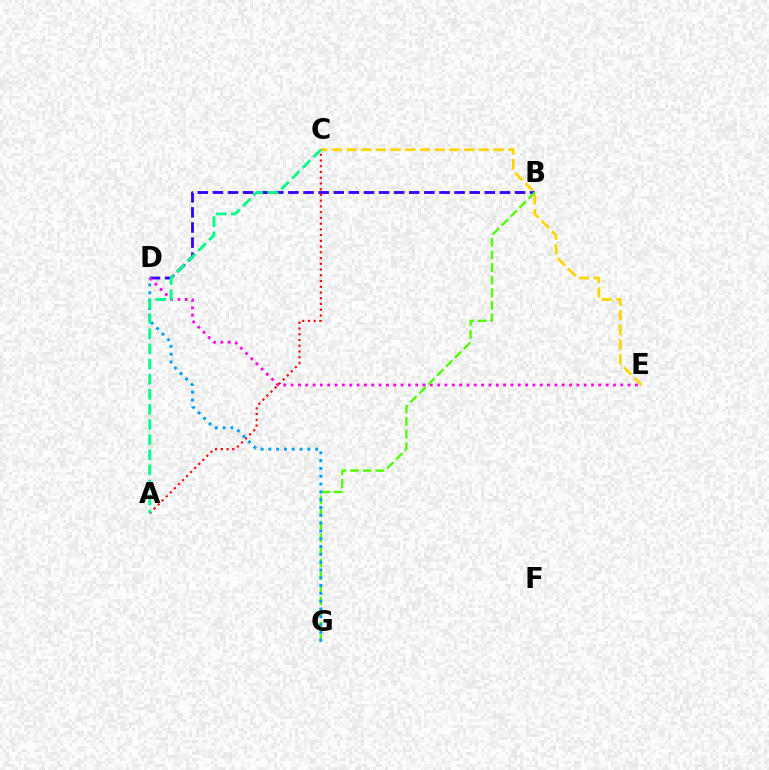{('B', 'D'): [{'color': '#3700ff', 'line_style': 'dashed', 'thickness': 2.05}], ('C', 'E'): [{'color': '#ffd500', 'line_style': 'dashed', 'thickness': 2.0}], ('D', 'E'): [{'color': '#ff00ed', 'line_style': 'dotted', 'thickness': 1.99}], ('B', 'G'): [{'color': '#4fff00', 'line_style': 'dashed', 'thickness': 1.71}], ('A', 'C'): [{'color': '#ff0000', 'line_style': 'dotted', 'thickness': 1.56}, {'color': '#00ff86', 'line_style': 'dashed', 'thickness': 2.05}], ('D', 'G'): [{'color': '#009eff', 'line_style': 'dotted', 'thickness': 2.12}]}